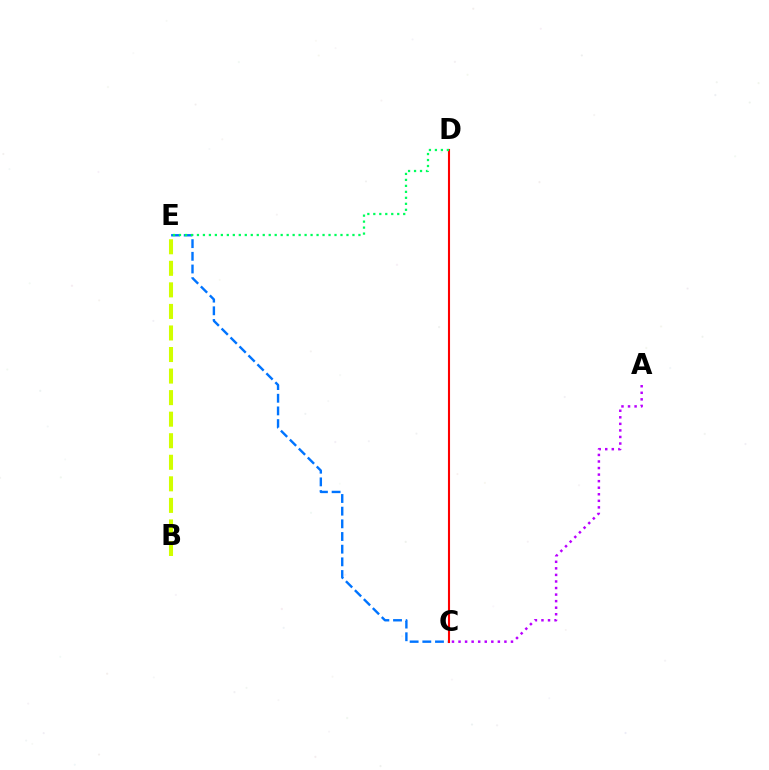{('A', 'C'): [{'color': '#b900ff', 'line_style': 'dotted', 'thickness': 1.78}], ('B', 'E'): [{'color': '#d1ff00', 'line_style': 'dashed', 'thickness': 2.93}], ('C', 'E'): [{'color': '#0074ff', 'line_style': 'dashed', 'thickness': 1.72}], ('C', 'D'): [{'color': '#ff0000', 'line_style': 'solid', 'thickness': 1.51}], ('D', 'E'): [{'color': '#00ff5c', 'line_style': 'dotted', 'thickness': 1.62}]}